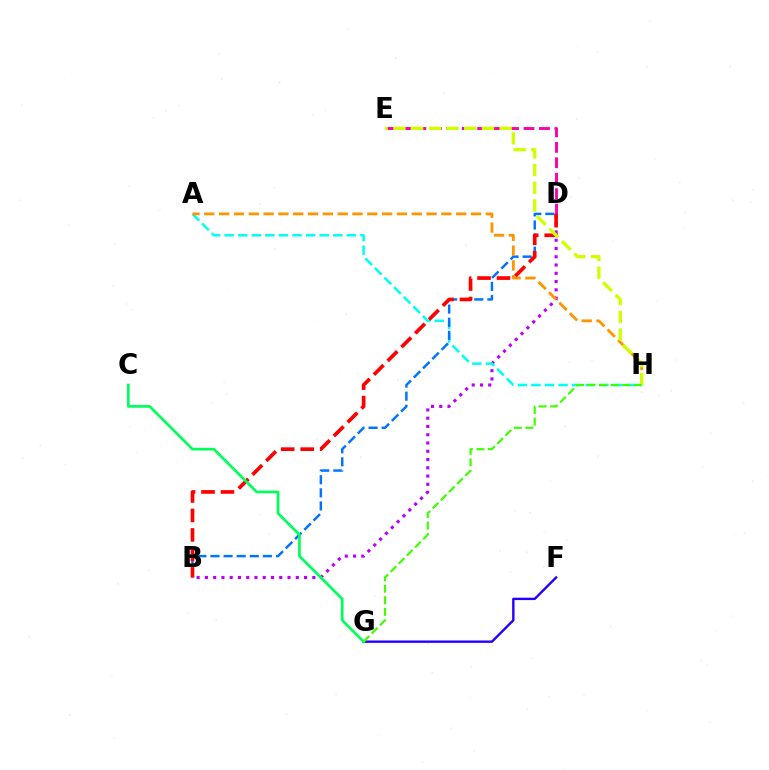{('B', 'D'): [{'color': '#b900ff', 'line_style': 'dotted', 'thickness': 2.25}, {'color': '#0074ff', 'line_style': 'dashed', 'thickness': 1.78}, {'color': '#ff0000', 'line_style': 'dashed', 'thickness': 2.65}], ('A', 'H'): [{'color': '#00fff6', 'line_style': 'dashed', 'thickness': 1.85}, {'color': '#ff9400', 'line_style': 'dashed', 'thickness': 2.01}], ('D', 'E'): [{'color': '#ff00ac', 'line_style': 'dashed', 'thickness': 2.1}], ('F', 'G'): [{'color': '#2500ff', 'line_style': 'solid', 'thickness': 1.72}], ('C', 'G'): [{'color': '#00ff5c', 'line_style': 'solid', 'thickness': 1.94}], ('E', 'H'): [{'color': '#d1ff00', 'line_style': 'dashed', 'thickness': 2.41}], ('G', 'H'): [{'color': '#3dff00', 'line_style': 'dashed', 'thickness': 1.57}]}